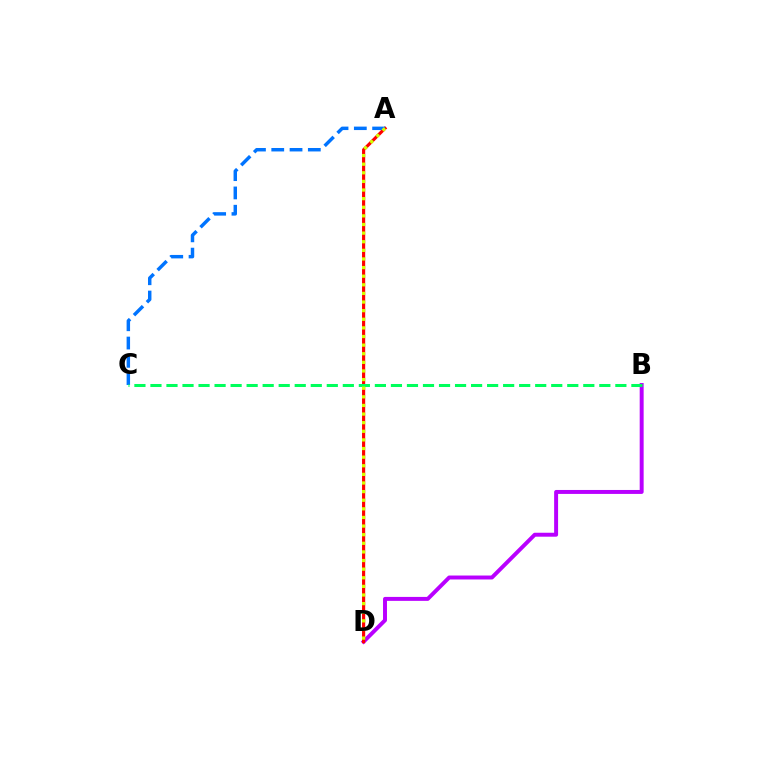{('B', 'D'): [{'color': '#b900ff', 'line_style': 'solid', 'thickness': 2.84}], ('A', 'D'): [{'color': '#ff0000', 'line_style': 'solid', 'thickness': 2.27}, {'color': '#d1ff00', 'line_style': 'dotted', 'thickness': 2.34}], ('A', 'C'): [{'color': '#0074ff', 'line_style': 'dashed', 'thickness': 2.48}], ('B', 'C'): [{'color': '#00ff5c', 'line_style': 'dashed', 'thickness': 2.18}]}